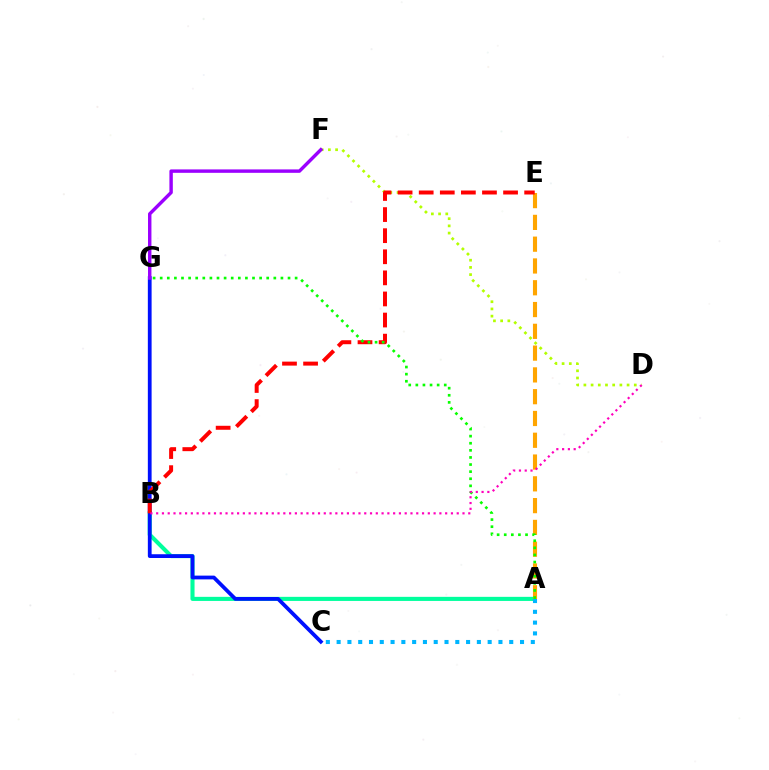{('A', 'B'): [{'color': '#00ff9d', 'line_style': 'solid', 'thickness': 2.94}], ('D', 'F'): [{'color': '#b3ff00', 'line_style': 'dotted', 'thickness': 1.96}], ('C', 'G'): [{'color': '#0010ff', 'line_style': 'solid', 'thickness': 2.71}], ('A', 'E'): [{'color': '#ffa500', 'line_style': 'dashed', 'thickness': 2.96}], ('B', 'E'): [{'color': '#ff0000', 'line_style': 'dashed', 'thickness': 2.87}], ('F', 'G'): [{'color': '#9b00ff', 'line_style': 'solid', 'thickness': 2.46}], ('A', 'C'): [{'color': '#00b5ff', 'line_style': 'dotted', 'thickness': 2.93}], ('A', 'G'): [{'color': '#08ff00', 'line_style': 'dotted', 'thickness': 1.93}], ('B', 'D'): [{'color': '#ff00bd', 'line_style': 'dotted', 'thickness': 1.57}]}